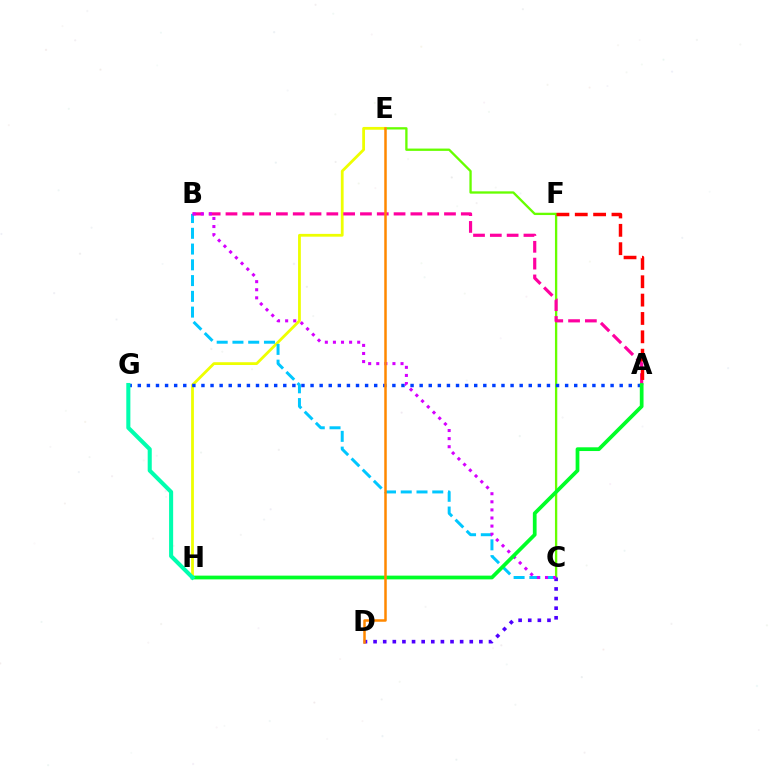{('C', 'E'): [{'color': '#66ff00', 'line_style': 'solid', 'thickness': 1.67}], ('E', 'H'): [{'color': '#eeff00', 'line_style': 'solid', 'thickness': 2.01}], ('B', 'C'): [{'color': '#00c7ff', 'line_style': 'dashed', 'thickness': 2.14}, {'color': '#d600ff', 'line_style': 'dotted', 'thickness': 2.2}], ('A', 'G'): [{'color': '#003fff', 'line_style': 'dotted', 'thickness': 2.47}], ('C', 'D'): [{'color': '#4f00ff', 'line_style': 'dotted', 'thickness': 2.61}], ('A', 'B'): [{'color': '#ff00a0', 'line_style': 'dashed', 'thickness': 2.28}], ('A', 'F'): [{'color': '#ff0000', 'line_style': 'dashed', 'thickness': 2.49}], ('A', 'H'): [{'color': '#00ff27', 'line_style': 'solid', 'thickness': 2.69}], ('G', 'H'): [{'color': '#00ffaf', 'line_style': 'solid', 'thickness': 2.93}], ('D', 'E'): [{'color': '#ff8800', 'line_style': 'solid', 'thickness': 1.8}]}